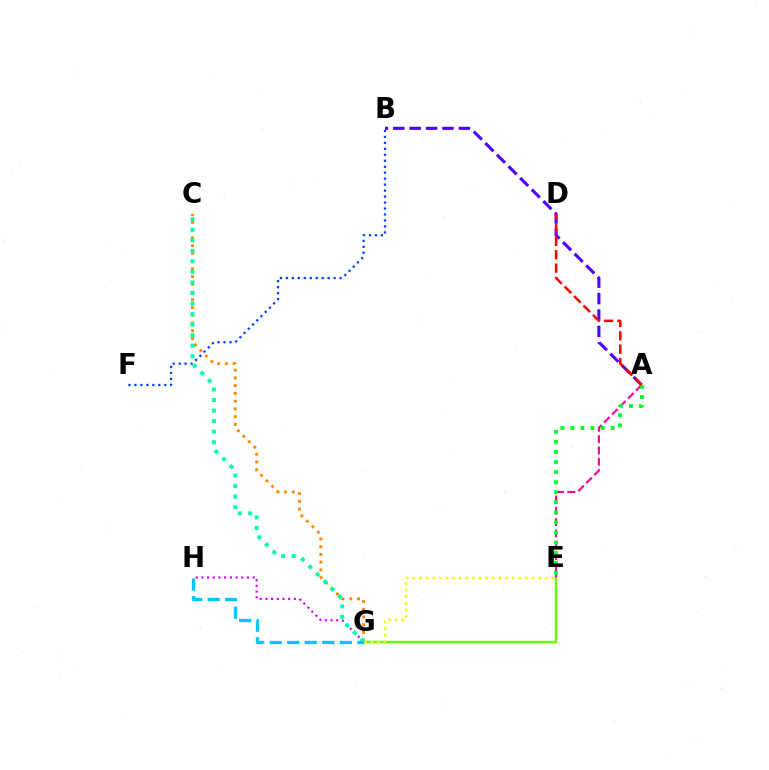{('A', 'B'): [{'color': '#4f00ff', 'line_style': 'dashed', 'thickness': 2.23}], ('G', 'H'): [{'color': '#d600ff', 'line_style': 'dotted', 'thickness': 1.55}, {'color': '#00c7ff', 'line_style': 'dashed', 'thickness': 2.38}], ('C', 'G'): [{'color': '#ff8800', 'line_style': 'dotted', 'thickness': 2.1}, {'color': '#00ffaf', 'line_style': 'dotted', 'thickness': 2.86}], ('E', 'G'): [{'color': '#66ff00', 'line_style': 'solid', 'thickness': 1.75}, {'color': '#eeff00', 'line_style': 'dotted', 'thickness': 1.8}], ('A', 'E'): [{'color': '#ff00a0', 'line_style': 'dashed', 'thickness': 1.54}, {'color': '#00ff27', 'line_style': 'dotted', 'thickness': 2.74}], ('A', 'D'): [{'color': '#ff0000', 'line_style': 'dashed', 'thickness': 1.81}], ('B', 'F'): [{'color': '#003fff', 'line_style': 'dotted', 'thickness': 1.62}]}